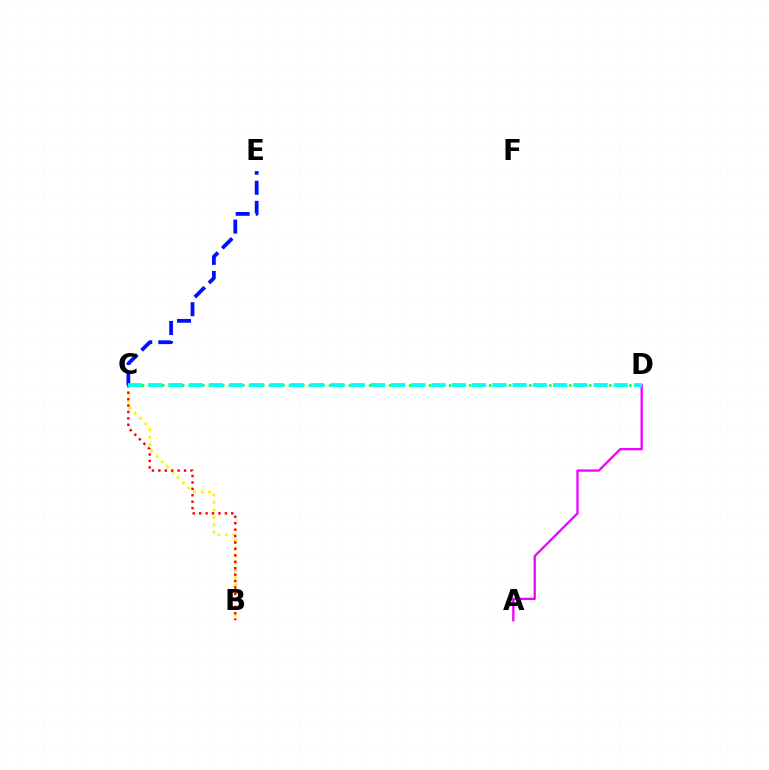{('C', 'E'): [{'color': '#0010ff', 'line_style': 'dashed', 'thickness': 2.73}], ('C', 'D'): [{'color': '#08ff00', 'line_style': 'dotted', 'thickness': 1.81}, {'color': '#00fff6', 'line_style': 'dashed', 'thickness': 2.75}], ('B', 'C'): [{'color': '#fcf500', 'line_style': 'dotted', 'thickness': 2.02}, {'color': '#ff0000', 'line_style': 'dotted', 'thickness': 1.75}], ('A', 'D'): [{'color': '#ee00ff', 'line_style': 'solid', 'thickness': 1.64}]}